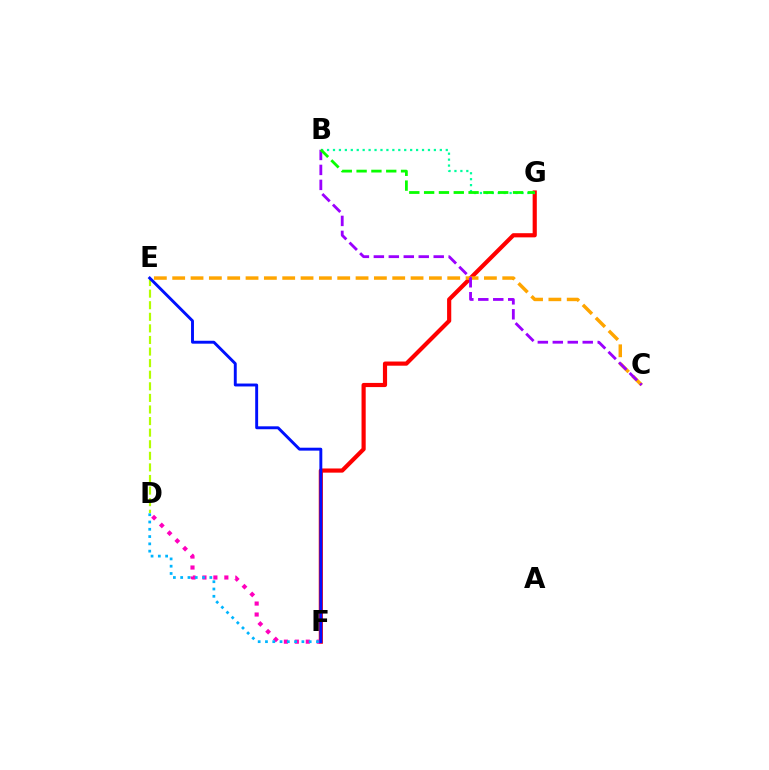{('F', 'G'): [{'color': '#ff0000', 'line_style': 'solid', 'thickness': 3.0}], ('D', 'F'): [{'color': '#ff00bd', 'line_style': 'dotted', 'thickness': 2.98}, {'color': '#00b5ff', 'line_style': 'dotted', 'thickness': 1.98}], ('C', 'E'): [{'color': '#ffa500', 'line_style': 'dashed', 'thickness': 2.49}], ('B', 'G'): [{'color': '#00ff9d', 'line_style': 'dotted', 'thickness': 1.61}, {'color': '#08ff00', 'line_style': 'dashed', 'thickness': 2.01}], ('B', 'C'): [{'color': '#9b00ff', 'line_style': 'dashed', 'thickness': 2.03}], ('D', 'E'): [{'color': '#b3ff00', 'line_style': 'dashed', 'thickness': 1.57}], ('E', 'F'): [{'color': '#0010ff', 'line_style': 'solid', 'thickness': 2.1}]}